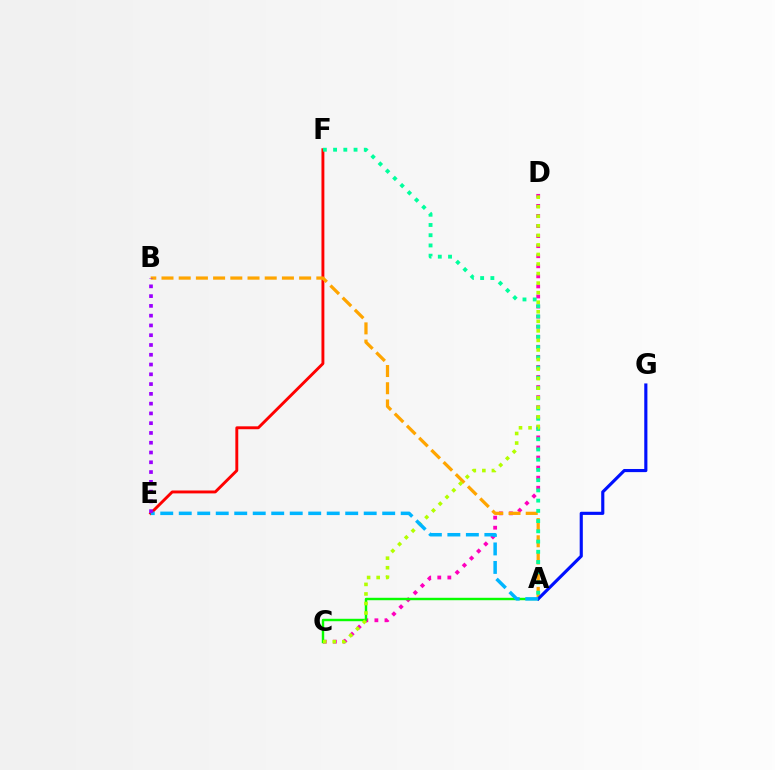{('C', 'D'): [{'color': '#ff00bd', 'line_style': 'dotted', 'thickness': 2.73}, {'color': '#b3ff00', 'line_style': 'dotted', 'thickness': 2.59}], ('E', 'F'): [{'color': '#ff0000', 'line_style': 'solid', 'thickness': 2.09}], ('A', 'B'): [{'color': '#ffa500', 'line_style': 'dashed', 'thickness': 2.34}], ('A', 'C'): [{'color': '#08ff00', 'line_style': 'solid', 'thickness': 1.75}], ('A', 'G'): [{'color': '#0010ff', 'line_style': 'solid', 'thickness': 2.26}], ('A', 'F'): [{'color': '#00ff9d', 'line_style': 'dotted', 'thickness': 2.78}], ('A', 'E'): [{'color': '#00b5ff', 'line_style': 'dashed', 'thickness': 2.51}], ('B', 'E'): [{'color': '#9b00ff', 'line_style': 'dotted', 'thickness': 2.66}]}